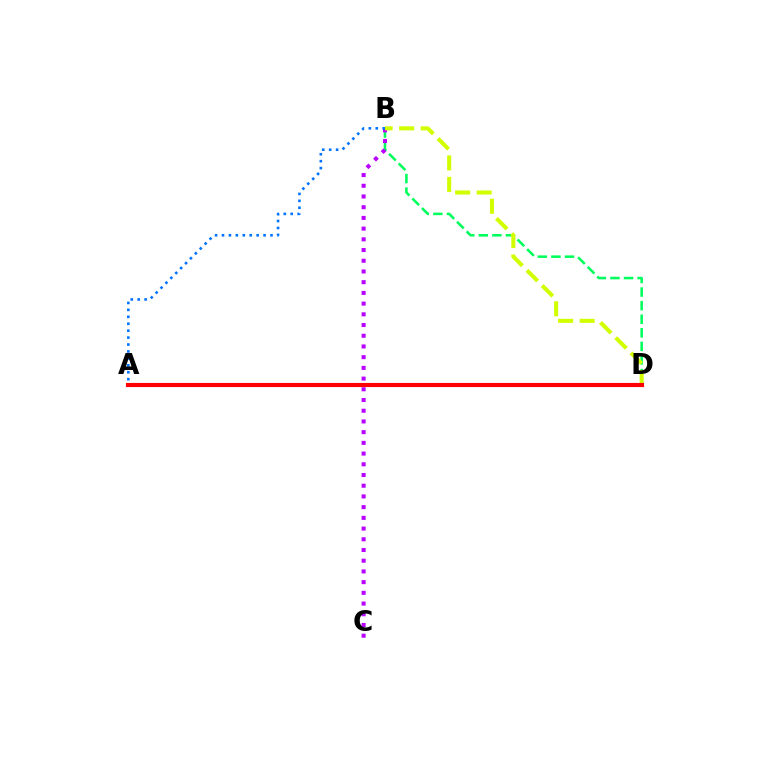{('B', 'D'): [{'color': '#00ff5c', 'line_style': 'dashed', 'thickness': 1.84}, {'color': '#d1ff00', 'line_style': 'dashed', 'thickness': 2.92}], ('B', 'C'): [{'color': '#b900ff', 'line_style': 'dotted', 'thickness': 2.91}], ('A', 'B'): [{'color': '#0074ff', 'line_style': 'dotted', 'thickness': 1.88}], ('A', 'D'): [{'color': '#ff0000', 'line_style': 'solid', 'thickness': 2.99}]}